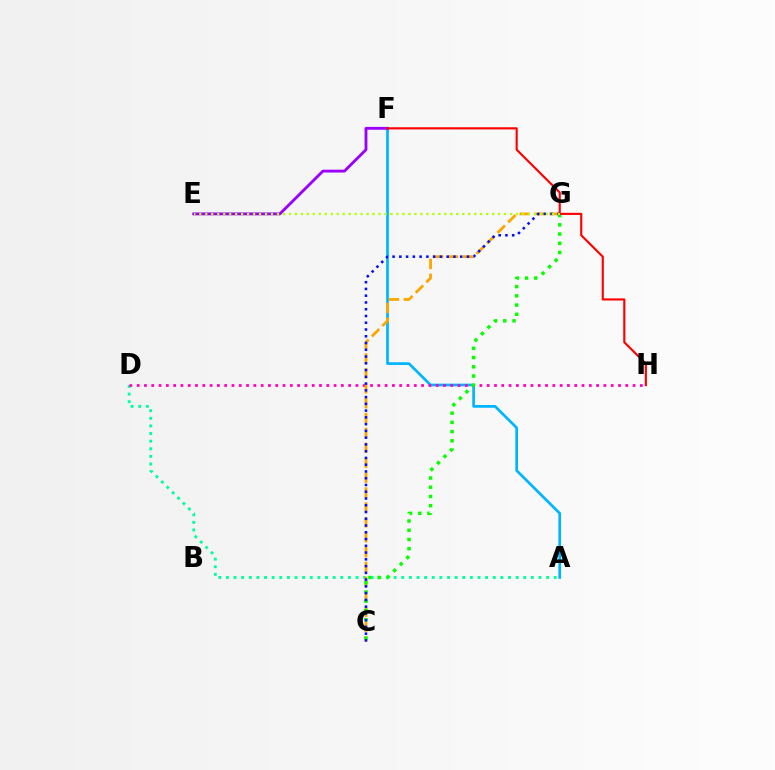{('A', 'D'): [{'color': '#00ff9d', 'line_style': 'dotted', 'thickness': 2.07}], ('A', 'F'): [{'color': '#00b5ff', 'line_style': 'solid', 'thickness': 1.95}], ('D', 'H'): [{'color': '#ff00bd', 'line_style': 'dotted', 'thickness': 1.98}], ('C', 'G'): [{'color': '#ffa500', 'line_style': 'dashed', 'thickness': 2.02}, {'color': '#08ff00', 'line_style': 'dotted', 'thickness': 2.51}, {'color': '#0010ff', 'line_style': 'dotted', 'thickness': 1.84}], ('E', 'F'): [{'color': '#9b00ff', 'line_style': 'solid', 'thickness': 2.05}], ('F', 'H'): [{'color': '#ff0000', 'line_style': 'solid', 'thickness': 1.54}], ('E', 'G'): [{'color': '#b3ff00', 'line_style': 'dotted', 'thickness': 1.62}]}